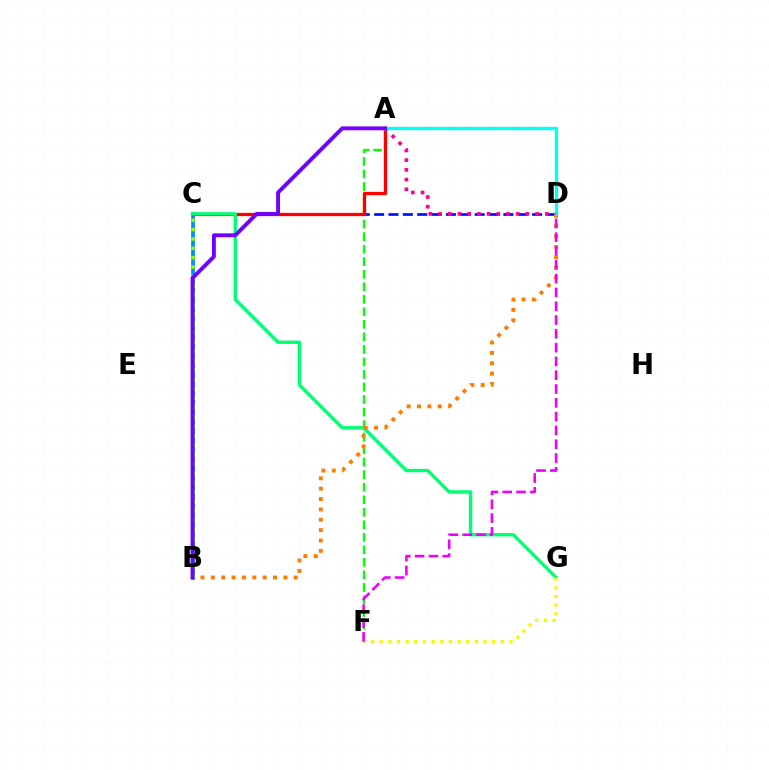{('C', 'D'): [{'color': '#0010ff', 'line_style': 'dashed', 'thickness': 1.95}], ('B', 'C'): [{'color': '#008cff', 'line_style': 'solid', 'thickness': 2.67}, {'color': '#84ff00', 'line_style': 'dotted', 'thickness': 2.55}], ('A', 'F'): [{'color': '#08ff00', 'line_style': 'dashed', 'thickness': 1.7}], ('A', 'C'): [{'color': '#ff0000', 'line_style': 'solid', 'thickness': 2.36}], ('A', 'D'): [{'color': '#ff0094', 'line_style': 'dotted', 'thickness': 2.64}, {'color': '#00fff6', 'line_style': 'solid', 'thickness': 2.4}], ('C', 'G'): [{'color': '#00ff74', 'line_style': 'solid', 'thickness': 2.43}], ('B', 'D'): [{'color': '#ff7c00', 'line_style': 'dotted', 'thickness': 2.81}], ('F', 'G'): [{'color': '#fcf500', 'line_style': 'dotted', 'thickness': 2.35}], ('A', 'B'): [{'color': '#7200ff', 'line_style': 'solid', 'thickness': 2.8}], ('D', 'F'): [{'color': '#ee00ff', 'line_style': 'dashed', 'thickness': 1.87}]}